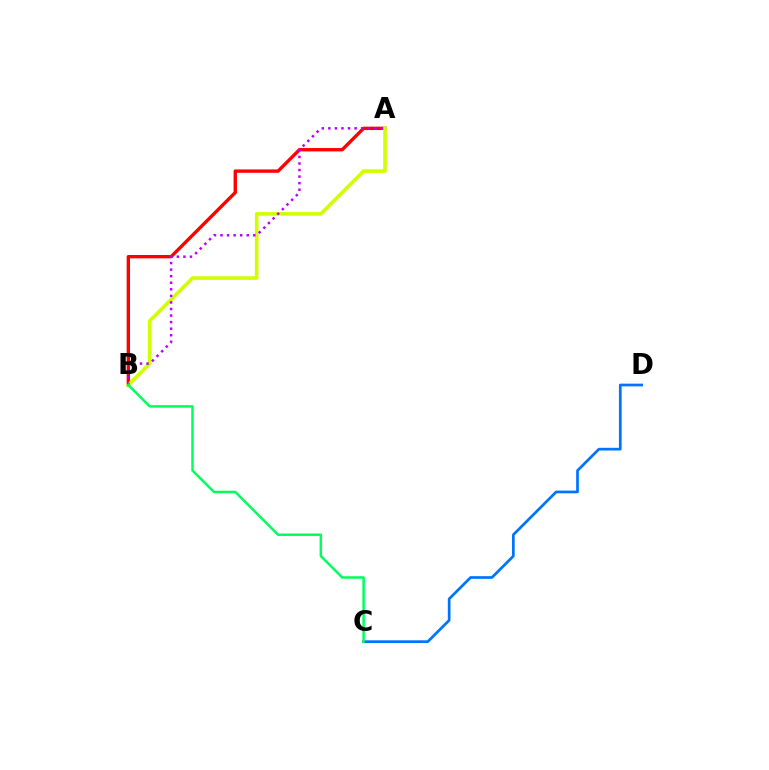{('A', 'B'): [{'color': '#ff0000', 'line_style': 'solid', 'thickness': 2.43}, {'color': '#d1ff00', 'line_style': 'solid', 'thickness': 2.6}, {'color': '#b900ff', 'line_style': 'dotted', 'thickness': 1.78}], ('C', 'D'): [{'color': '#0074ff', 'line_style': 'solid', 'thickness': 1.95}], ('B', 'C'): [{'color': '#00ff5c', 'line_style': 'solid', 'thickness': 1.79}]}